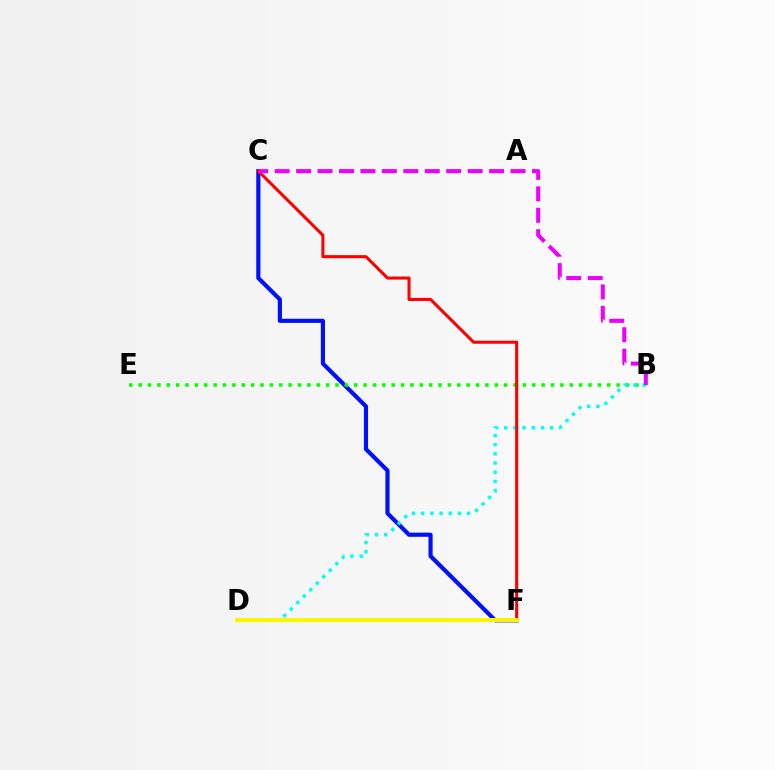{('C', 'F'): [{'color': '#0010ff', 'line_style': 'solid', 'thickness': 2.99}, {'color': '#ff0000', 'line_style': 'solid', 'thickness': 2.2}], ('B', 'E'): [{'color': '#08ff00', 'line_style': 'dotted', 'thickness': 2.55}], ('B', 'D'): [{'color': '#00fff6', 'line_style': 'dotted', 'thickness': 2.49}], ('D', 'F'): [{'color': '#fcf500', 'line_style': 'solid', 'thickness': 2.83}], ('B', 'C'): [{'color': '#ee00ff', 'line_style': 'dashed', 'thickness': 2.91}]}